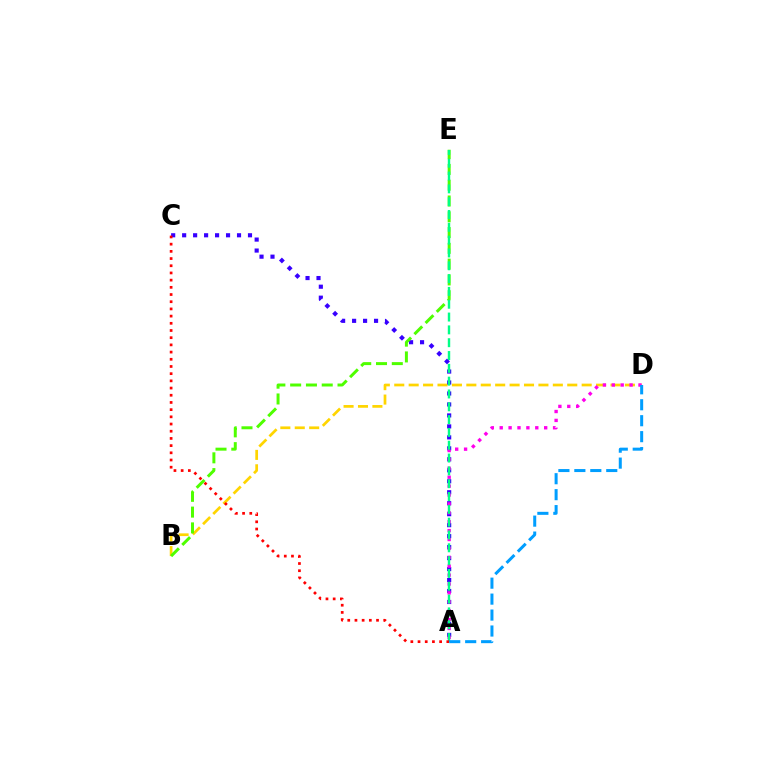{('B', 'D'): [{'color': '#ffd500', 'line_style': 'dashed', 'thickness': 1.96}], ('A', 'C'): [{'color': '#3700ff', 'line_style': 'dotted', 'thickness': 2.98}, {'color': '#ff0000', 'line_style': 'dotted', 'thickness': 1.95}], ('B', 'E'): [{'color': '#4fff00', 'line_style': 'dashed', 'thickness': 2.14}], ('A', 'D'): [{'color': '#ff00ed', 'line_style': 'dotted', 'thickness': 2.42}, {'color': '#009eff', 'line_style': 'dashed', 'thickness': 2.17}], ('A', 'E'): [{'color': '#00ff86', 'line_style': 'dashed', 'thickness': 1.74}]}